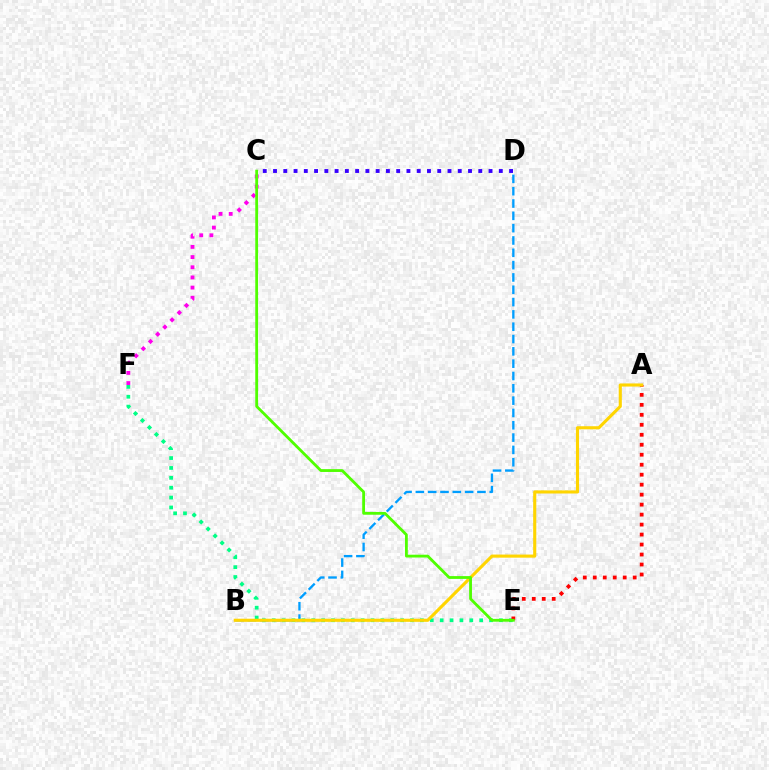{('E', 'F'): [{'color': '#00ff86', 'line_style': 'dotted', 'thickness': 2.68}], ('A', 'E'): [{'color': '#ff0000', 'line_style': 'dotted', 'thickness': 2.71}], ('B', 'D'): [{'color': '#009eff', 'line_style': 'dashed', 'thickness': 1.67}], ('A', 'B'): [{'color': '#ffd500', 'line_style': 'solid', 'thickness': 2.24}], ('C', 'F'): [{'color': '#ff00ed', 'line_style': 'dotted', 'thickness': 2.76}], ('C', 'E'): [{'color': '#4fff00', 'line_style': 'solid', 'thickness': 2.02}], ('C', 'D'): [{'color': '#3700ff', 'line_style': 'dotted', 'thickness': 2.79}]}